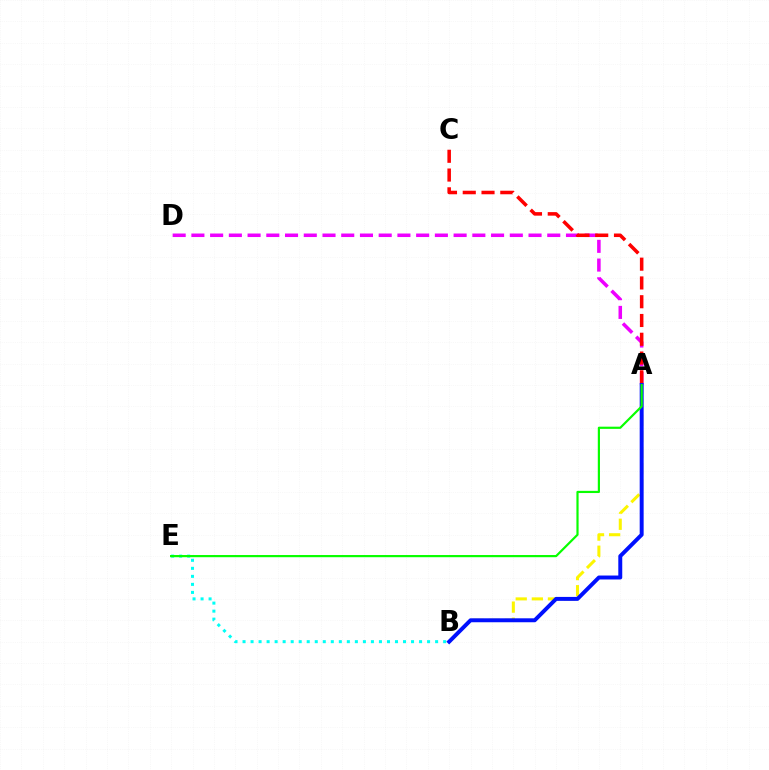{('A', 'B'): [{'color': '#fcf500', 'line_style': 'dashed', 'thickness': 2.19}, {'color': '#0010ff', 'line_style': 'solid', 'thickness': 2.84}], ('A', 'D'): [{'color': '#ee00ff', 'line_style': 'dashed', 'thickness': 2.54}], ('A', 'C'): [{'color': '#ff0000', 'line_style': 'dashed', 'thickness': 2.55}], ('B', 'E'): [{'color': '#00fff6', 'line_style': 'dotted', 'thickness': 2.18}], ('A', 'E'): [{'color': '#08ff00', 'line_style': 'solid', 'thickness': 1.58}]}